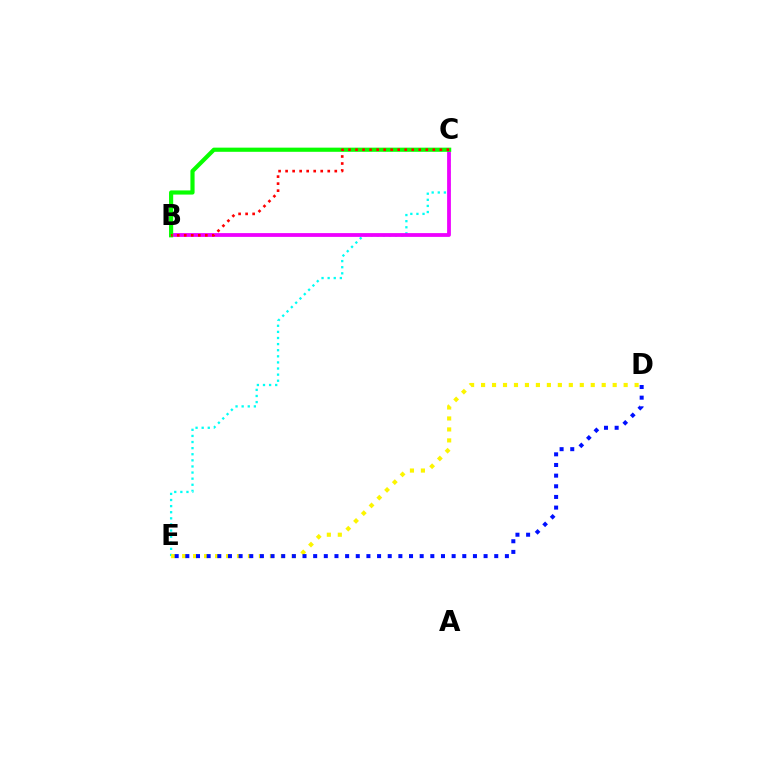{('C', 'E'): [{'color': '#00fff6', 'line_style': 'dotted', 'thickness': 1.66}], ('B', 'C'): [{'color': '#ee00ff', 'line_style': 'solid', 'thickness': 2.72}, {'color': '#08ff00', 'line_style': 'solid', 'thickness': 2.99}, {'color': '#ff0000', 'line_style': 'dotted', 'thickness': 1.91}], ('D', 'E'): [{'color': '#fcf500', 'line_style': 'dotted', 'thickness': 2.98}, {'color': '#0010ff', 'line_style': 'dotted', 'thickness': 2.89}]}